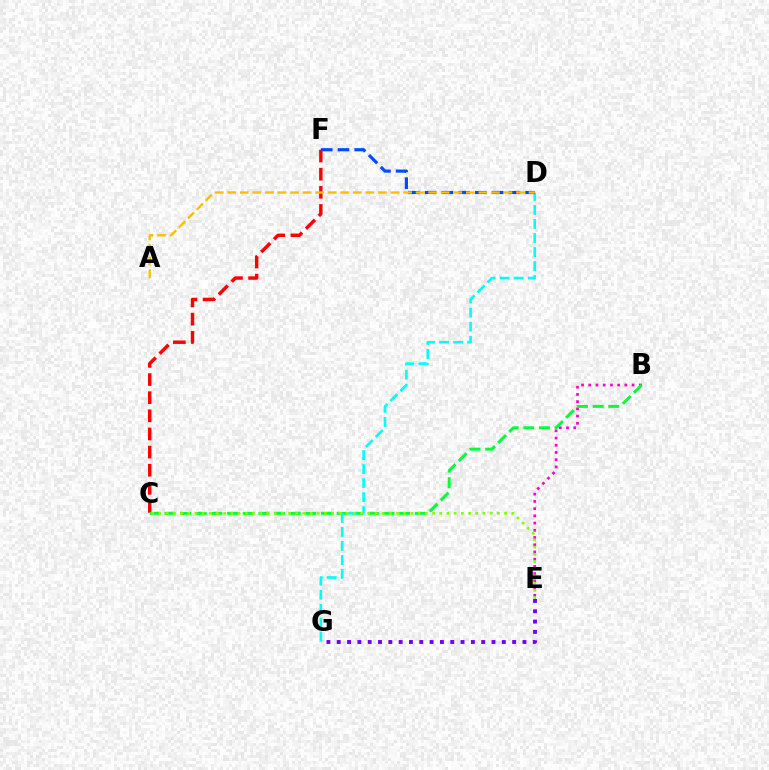{('B', 'E'): [{'color': '#ff00cf', 'line_style': 'dotted', 'thickness': 1.96}], ('C', 'F'): [{'color': '#ff0000', 'line_style': 'dashed', 'thickness': 2.46}], ('B', 'C'): [{'color': '#00ff39', 'line_style': 'dashed', 'thickness': 2.13}], ('D', 'G'): [{'color': '#00fff6', 'line_style': 'dashed', 'thickness': 1.91}], ('D', 'F'): [{'color': '#004bff', 'line_style': 'dashed', 'thickness': 2.28}], ('A', 'D'): [{'color': '#ffbd00', 'line_style': 'dashed', 'thickness': 1.71}], ('E', 'G'): [{'color': '#7200ff', 'line_style': 'dotted', 'thickness': 2.8}], ('C', 'E'): [{'color': '#84ff00', 'line_style': 'dotted', 'thickness': 1.96}]}